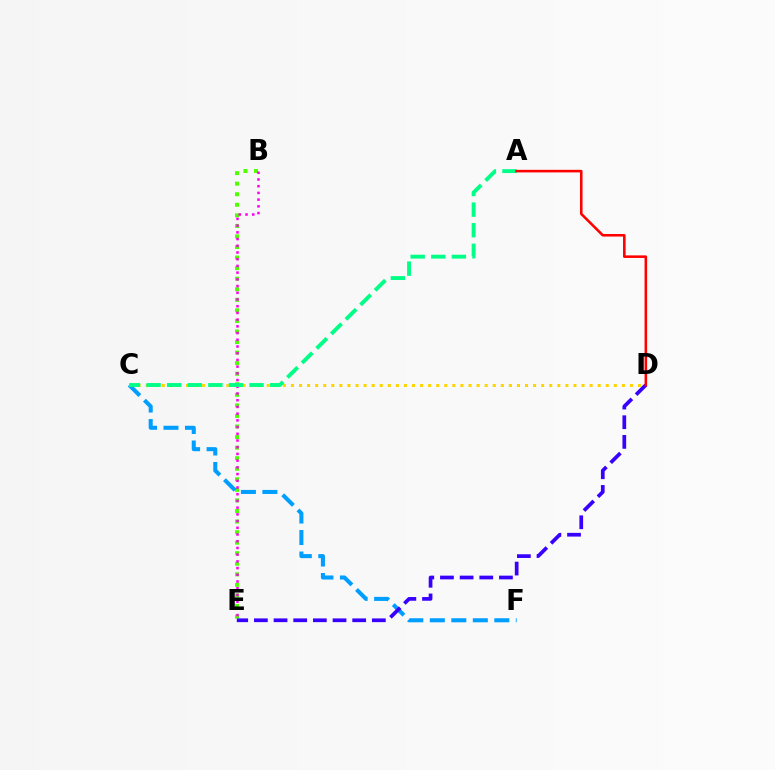{('B', 'E'): [{'color': '#4fff00', 'line_style': 'dotted', 'thickness': 2.87}, {'color': '#ff00ed', 'line_style': 'dotted', 'thickness': 1.82}], ('C', 'F'): [{'color': '#009eff', 'line_style': 'dashed', 'thickness': 2.92}], ('C', 'D'): [{'color': '#ffd500', 'line_style': 'dotted', 'thickness': 2.19}], ('A', 'C'): [{'color': '#00ff86', 'line_style': 'dashed', 'thickness': 2.8}], ('D', 'E'): [{'color': '#3700ff', 'line_style': 'dashed', 'thickness': 2.67}], ('A', 'D'): [{'color': '#ff0000', 'line_style': 'solid', 'thickness': 1.85}]}